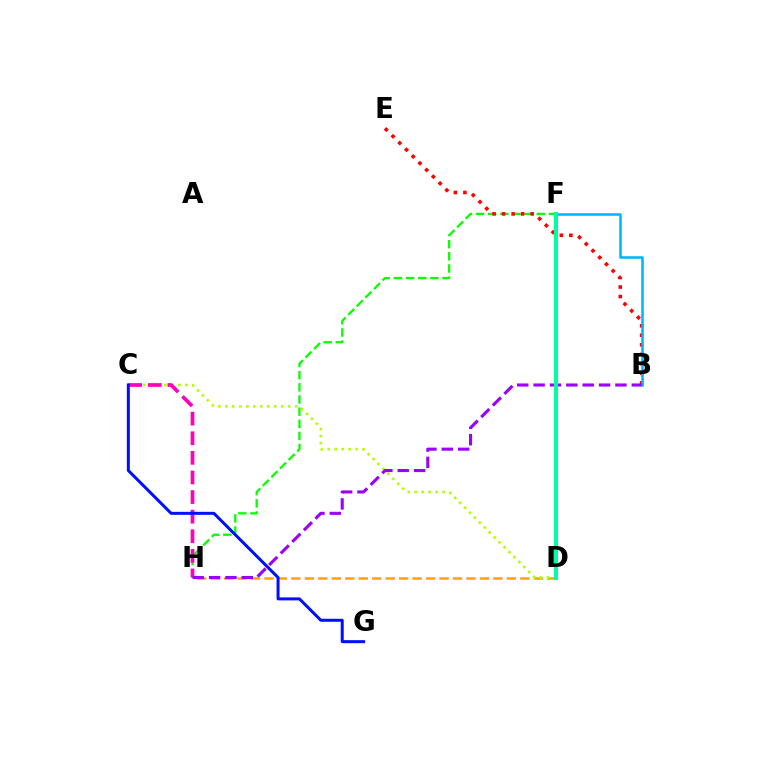{('F', 'H'): [{'color': '#08ff00', 'line_style': 'dashed', 'thickness': 1.65}], ('D', 'H'): [{'color': '#ffa500', 'line_style': 'dashed', 'thickness': 1.83}], ('C', 'D'): [{'color': '#b3ff00', 'line_style': 'dotted', 'thickness': 1.9}], ('B', 'E'): [{'color': '#ff0000', 'line_style': 'dotted', 'thickness': 2.59}], ('C', 'H'): [{'color': '#ff00bd', 'line_style': 'dashed', 'thickness': 2.66}], ('B', 'F'): [{'color': '#00b5ff', 'line_style': 'solid', 'thickness': 1.83}], ('B', 'H'): [{'color': '#9b00ff', 'line_style': 'dashed', 'thickness': 2.22}], ('D', 'F'): [{'color': '#00ff9d', 'line_style': 'solid', 'thickness': 2.92}], ('C', 'G'): [{'color': '#0010ff', 'line_style': 'solid', 'thickness': 2.17}]}